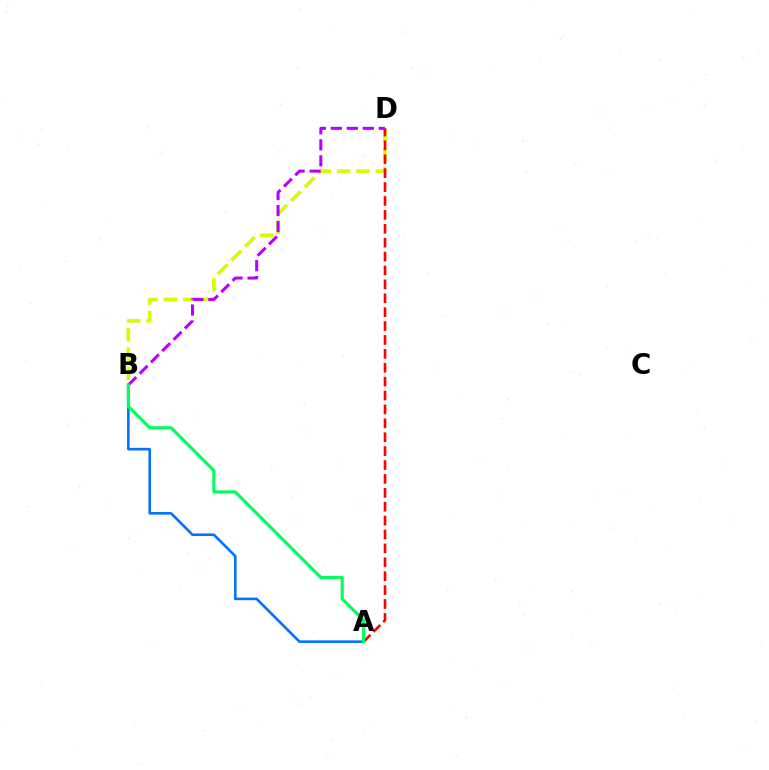{('B', 'D'): [{'color': '#d1ff00', 'line_style': 'dashed', 'thickness': 2.63}, {'color': '#b900ff', 'line_style': 'dashed', 'thickness': 2.17}], ('A', 'B'): [{'color': '#0074ff', 'line_style': 'solid', 'thickness': 1.88}, {'color': '#00ff5c', 'line_style': 'solid', 'thickness': 2.26}], ('A', 'D'): [{'color': '#ff0000', 'line_style': 'dashed', 'thickness': 1.89}]}